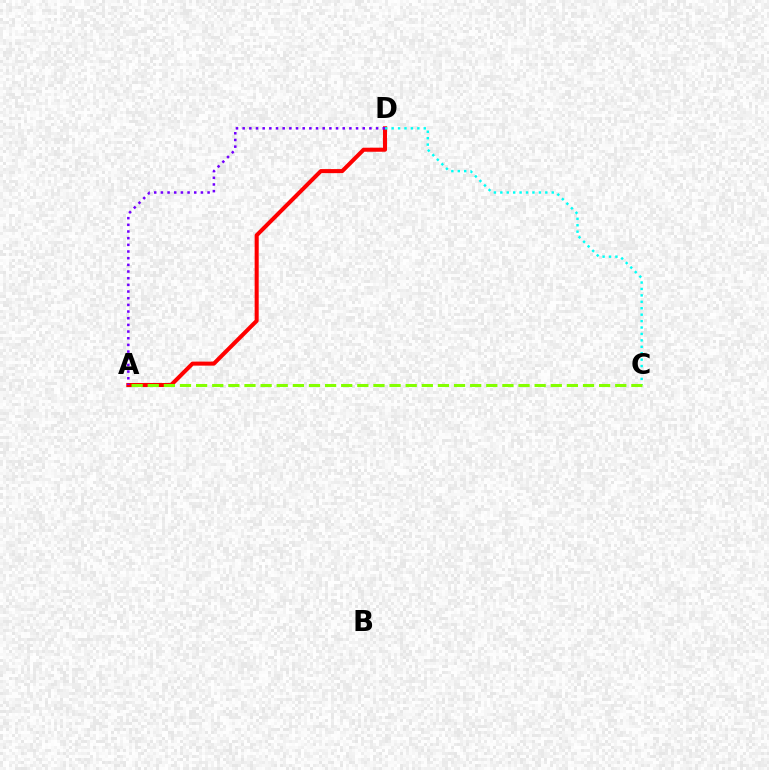{('A', 'D'): [{'color': '#ff0000', 'line_style': 'solid', 'thickness': 2.91}, {'color': '#7200ff', 'line_style': 'dotted', 'thickness': 1.81}], ('C', 'D'): [{'color': '#00fff6', 'line_style': 'dotted', 'thickness': 1.75}], ('A', 'C'): [{'color': '#84ff00', 'line_style': 'dashed', 'thickness': 2.19}]}